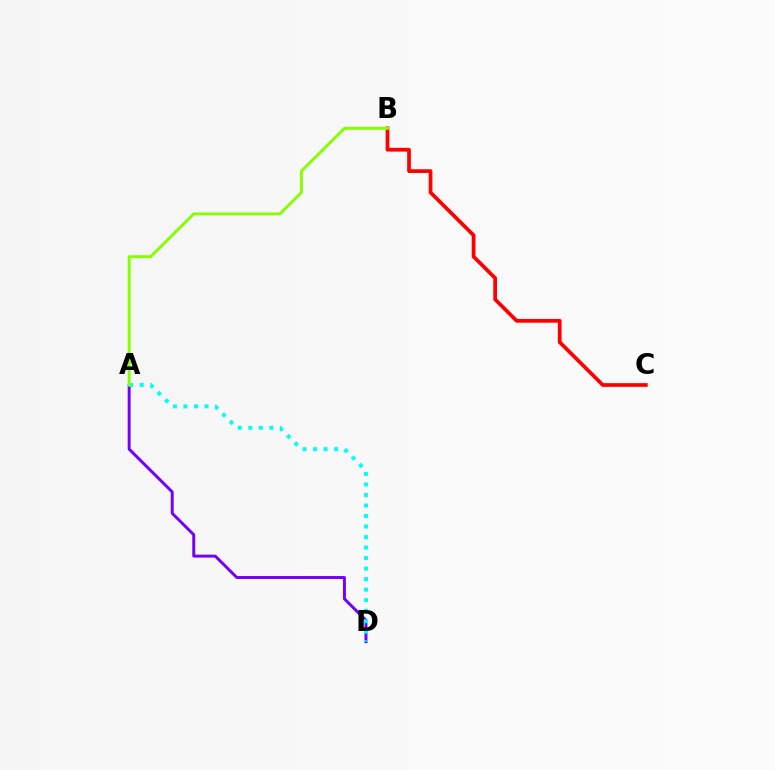{('B', 'C'): [{'color': '#ff0000', 'line_style': 'solid', 'thickness': 2.68}], ('A', 'D'): [{'color': '#7200ff', 'line_style': 'solid', 'thickness': 2.12}, {'color': '#00fff6', 'line_style': 'dotted', 'thickness': 2.86}], ('A', 'B'): [{'color': '#84ff00', 'line_style': 'solid', 'thickness': 2.08}]}